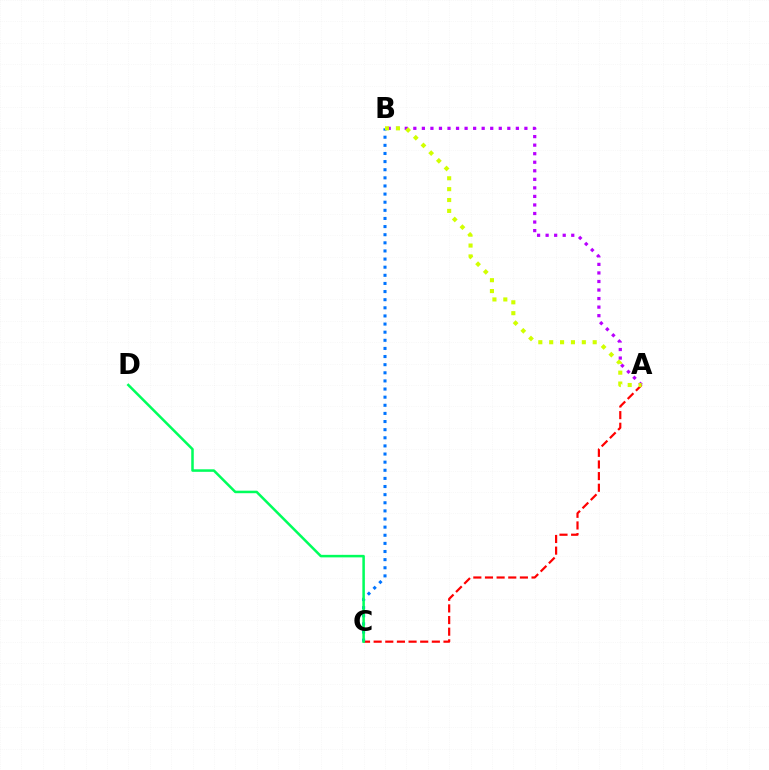{('A', 'C'): [{'color': '#ff0000', 'line_style': 'dashed', 'thickness': 1.58}], ('B', 'C'): [{'color': '#0074ff', 'line_style': 'dotted', 'thickness': 2.21}], ('A', 'B'): [{'color': '#b900ff', 'line_style': 'dotted', 'thickness': 2.32}, {'color': '#d1ff00', 'line_style': 'dotted', 'thickness': 2.95}], ('C', 'D'): [{'color': '#00ff5c', 'line_style': 'solid', 'thickness': 1.82}]}